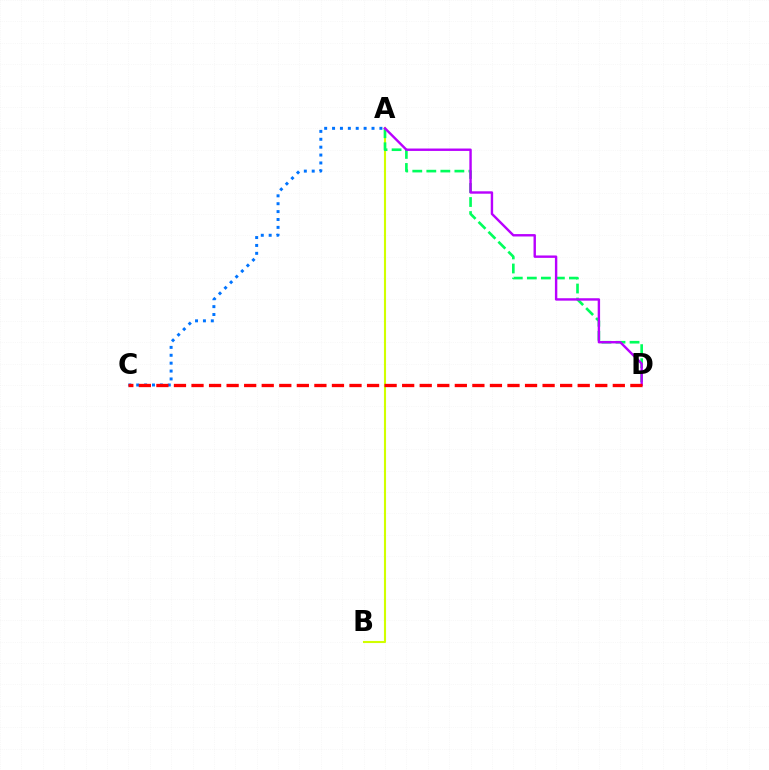{('A', 'B'): [{'color': '#d1ff00', 'line_style': 'solid', 'thickness': 1.52}], ('A', 'C'): [{'color': '#0074ff', 'line_style': 'dotted', 'thickness': 2.14}], ('A', 'D'): [{'color': '#00ff5c', 'line_style': 'dashed', 'thickness': 1.91}, {'color': '#b900ff', 'line_style': 'solid', 'thickness': 1.73}], ('C', 'D'): [{'color': '#ff0000', 'line_style': 'dashed', 'thickness': 2.38}]}